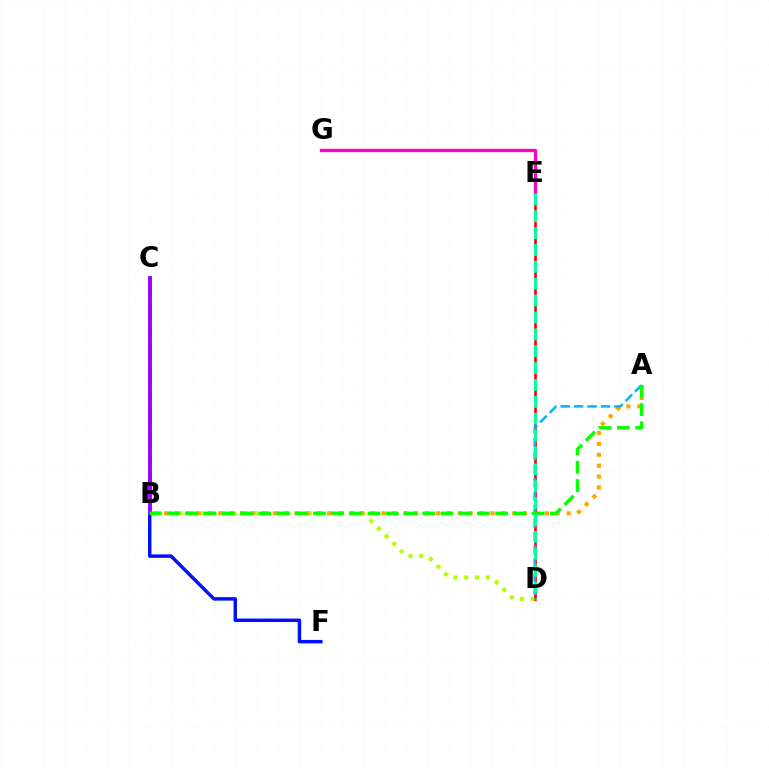{('B', 'D'): [{'color': '#b3ff00', 'line_style': 'dotted', 'thickness': 2.92}], ('A', 'B'): [{'color': '#ffa500', 'line_style': 'dotted', 'thickness': 2.96}, {'color': '#08ff00', 'line_style': 'dashed', 'thickness': 2.48}], ('D', 'E'): [{'color': '#ff0000', 'line_style': 'solid', 'thickness': 1.92}, {'color': '#00ff9d', 'line_style': 'dashed', 'thickness': 2.29}], ('E', 'G'): [{'color': '#ff00bd', 'line_style': 'solid', 'thickness': 2.39}], ('A', 'D'): [{'color': '#00b5ff', 'line_style': 'dashed', 'thickness': 1.83}], ('B', 'F'): [{'color': '#0010ff', 'line_style': 'solid', 'thickness': 2.49}], ('B', 'C'): [{'color': '#9b00ff', 'line_style': 'solid', 'thickness': 2.79}]}